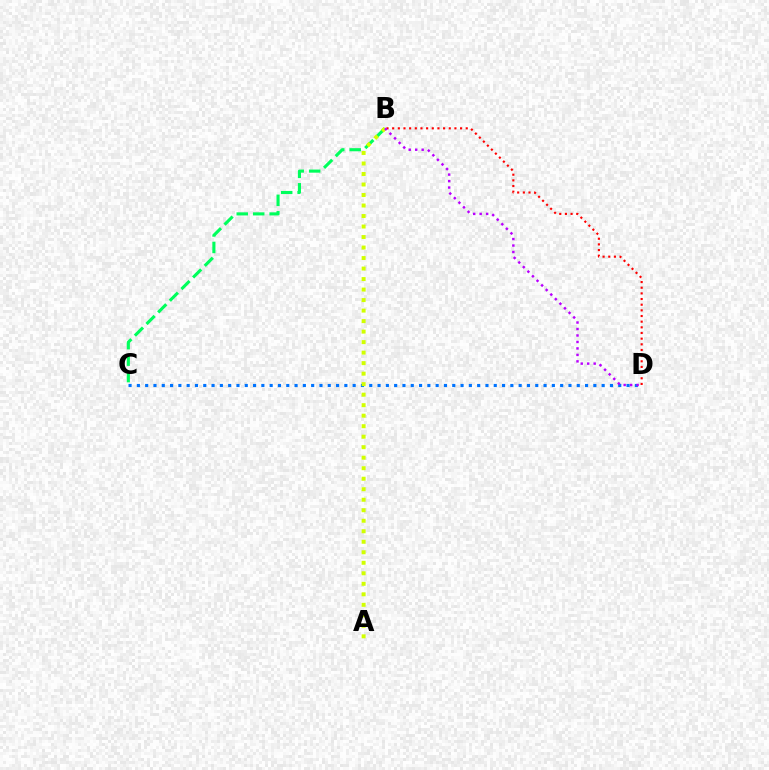{('C', 'D'): [{'color': '#0074ff', 'line_style': 'dotted', 'thickness': 2.26}], ('B', 'D'): [{'color': '#ff0000', 'line_style': 'dotted', 'thickness': 1.54}, {'color': '#b900ff', 'line_style': 'dotted', 'thickness': 1.76}], ('B', 'C'): [{'color': '#00ff5c', 'line_style': 'dashed', 'thickness': 2.24}], ('A', 'B'): [{'color': '#d1ff00', 'line_style': 'dotted', 'thickness': 2.85}]}